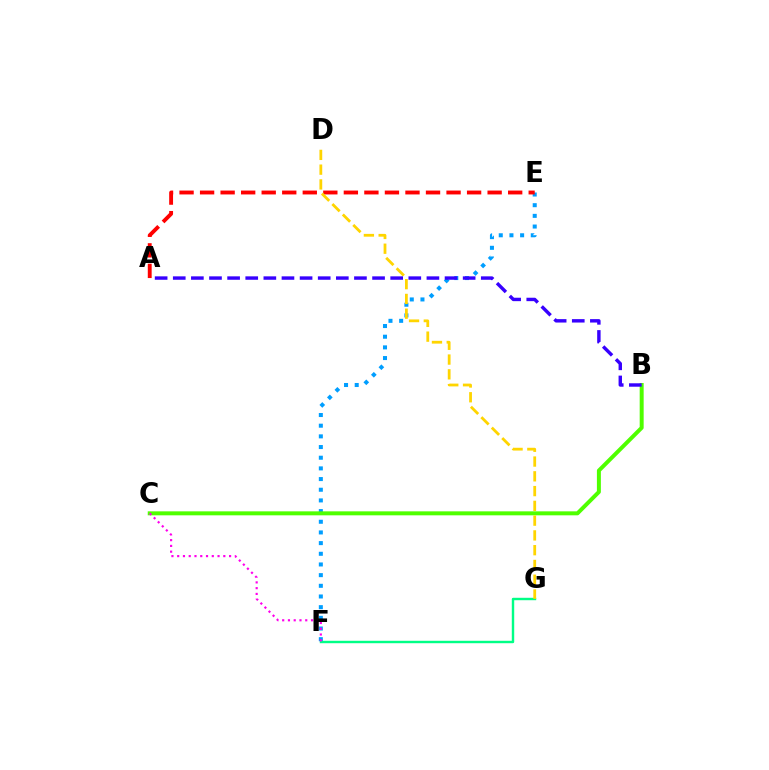{('E', 'F'): [{'color': '#009eff', 'line_style': 'dotted', 'thickness': 2.9}], ('F', 'G'): [{'color': '#00ff86', 'line_style': 'solid', 'thickness': 1.74}], ('B', 'C'): [{'color': '#4fff00', 'line_style': 'solid', 'thickness': 2.86}], ('A', 'E'): [{'color': '#ff0000', 'line_style': 'dashed', 'thickness': 2.79}], ('D', 'G'): [{'color': '#ffd500', 'line_style': 'dashed', 'thickness': 2.01}], ('A', 'B'): [{'color': '#3700ff', 'line_style': 'dashed', 'thickness': 2.46}], ('C', 'F'): [{'color': '#ff00ed', 'line_style': 'dotted', 'thickness': 1.57}]}